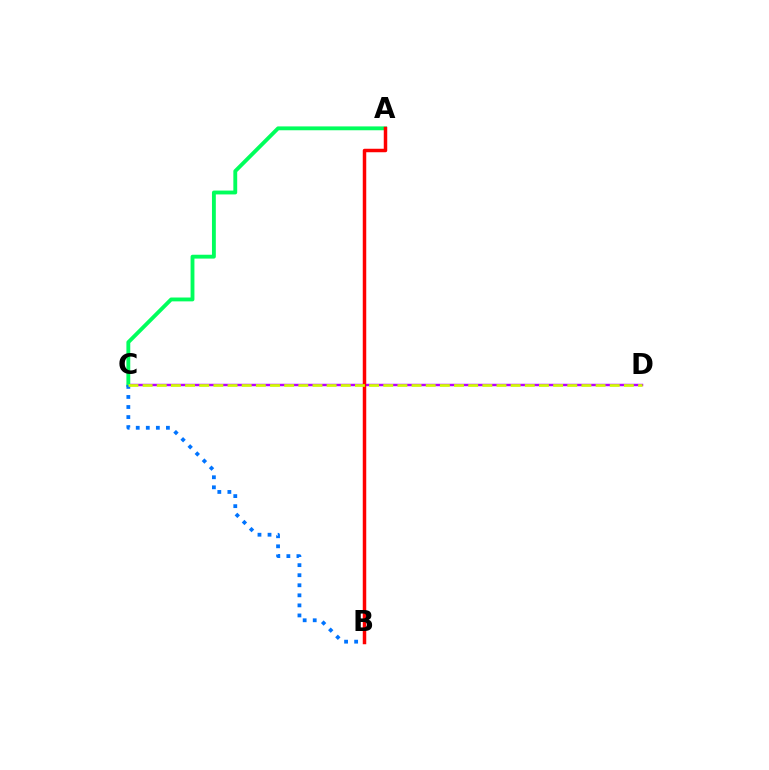{('C', 'D'): [{'color': '#b900ff', 'line_style': 'solid', 'thickness': 1.77}, {'color': '#d1ff00', 'line_style': 'dashed', 'thickness': 1.92}], ('A', 'C'): [{'color': '#00ff5c', 'line_style': 'solid', 'thickness': 2.77}], ('B', 'C'): [{'color': '#0074ff', 'line_style': 'dotted', 'thickness': 2.73}], ('A', 'B'): [{'color': '#ff0000', 'line_style': 'solid', 'thickness': 2.51}]}